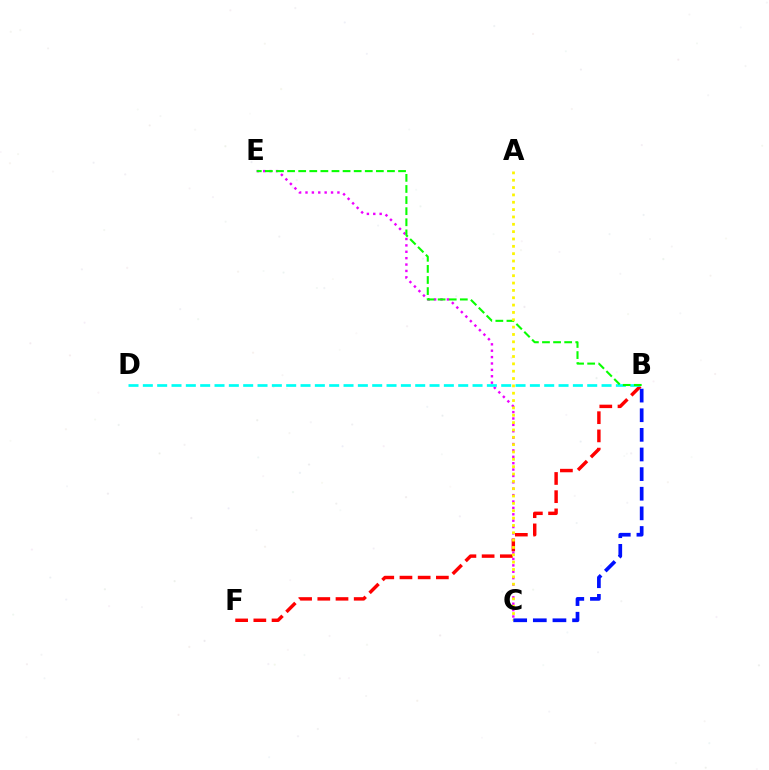{('C', 'E'): [{'color': '#ee00ff', 'line_style': 'dotted', 'thickness': 1.74}], ('B', 'F'): [{'color': '#ff0000', 'line_style': 'dashed', 'thickness': 2.47}], ('B', 'D'): [{'color': '#00fff6', 'line_style': 'dashed', 'thickness': 1.95}], ('B', 'E'): [{'color': '#08ff00', 'line_style': 'dashed', 'thickness': 1.51}], ('A', 'C'): [{'color': '#fcf500', 'line_style': 'dotted', 'thickness': 2.0}], ('B', 'C'): [{'color': '#0010ff', 'line_style': 'dashed', 'thickness': 2.67}]}